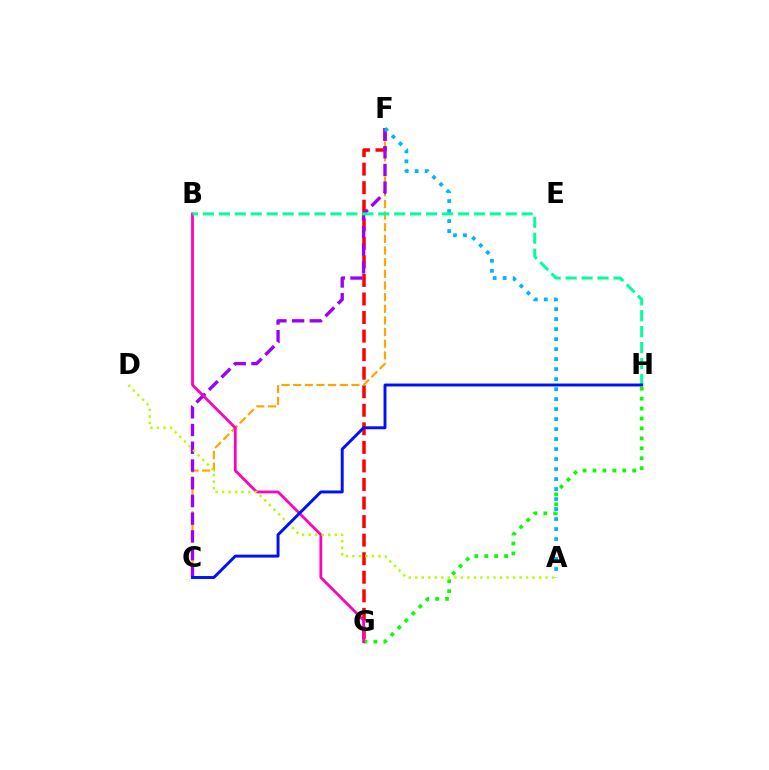{('F', 'G'): [{'color': '#ff0000', 'line_style': 'dashed', 'thickness': 2.52}], ('C', 'F'): [{'color': '#ffa500', 'line_style': 'dashed', 'thickness': 1.58}, {'color': '#9b00ff', 'line_style': 'dashed', 'thickness': 2.41}], ('G', 'H'): [{'color': '#08ff00', 'line_style': 'dotted', 'thickness': 2.7}], ('A', 'F'): [{'color': '#00b5ff', 'line_style': 'dotted', 'thickness': 2.72}], ('B', 'G'): [{'color': '#ff00bd', 'line_style': 'solid', 'thickness': 2.0}], ('A', 'D'): [{'color': '#b3ff00', 'line_style': 'dotted', 'thickness': 1.77}], ('B', 'H'): [{'color': '#00ff9d', 'line_style': 'dashed', 'thickness': 2.16}], ('C', 'H'): [{'color': '#0010ff', 'line_style': 'solid', 'thickness': 2.11}]}